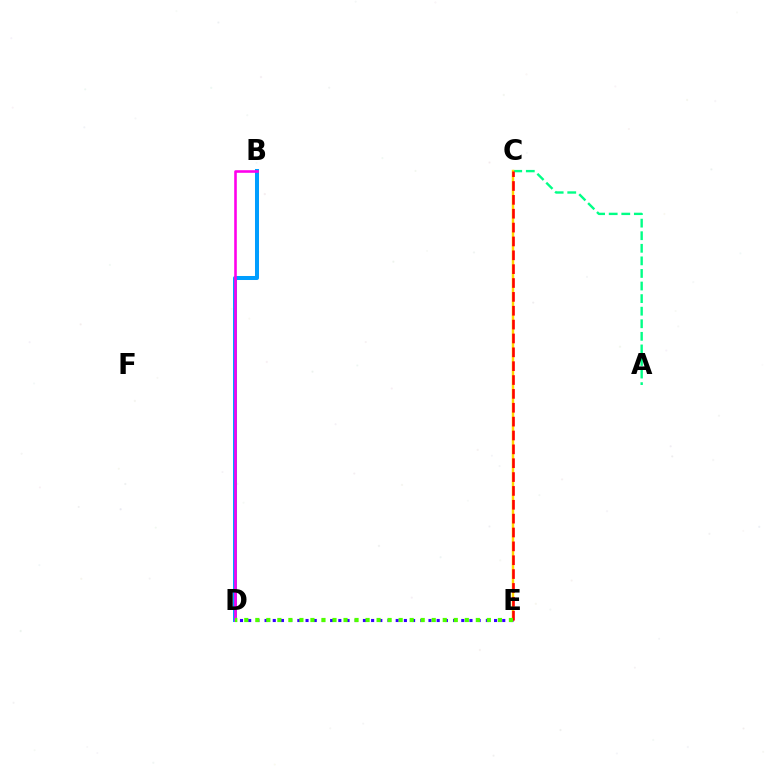{('B', 'D'): [{'color': '#009eff', 'line_style': 'solid', 'thickness': 2.89}, {'color': '#ff00ed', 'line_style': 'solid', 'thickness': 1.87}], ('A', 'C'): [{'color': '#00ff86', 'line_style': 'dashed', 'thickness': 1.71}], ('C', 'E'): [{'color': '#ffd500', 'line_style': 'solid', 'thickness': 1.76}, {'color': '#ff0000', 'line_style': 'dashed', 'thickness': 1.88}], ('D', 'E'): [{'color': '#3700ff', 'line_style': 'dotted', 'thickness': 2.23}, {'color': '#4fff00', 'line_style': 'dotted', 'thickness': 3.0}]}